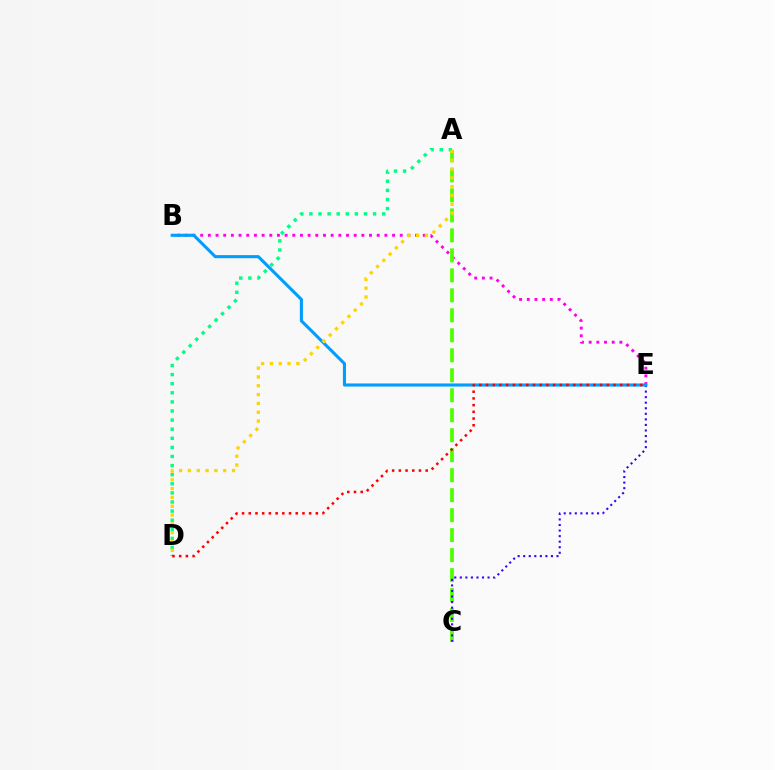{('B', 'E'): [{'color': '#ff00ed', 'line_style': 'dotted', 'thickness': 2.09}, {'color': '#009eff', 'line_style': 'solid', 'thickness': 2.23}], ('A', 'C'): [{'color': '#4fff00', 'line_style': 'dashed', 'thickness': 2.71}], ('A', 'D'): [{'color': '#00ff86', 'line_style': 'dotted', 'thickness': 2.47}, {'color': '#ffd500', 'line_style': 'dotted', 'thickness': 2.4}], ('C', 'E'): [{'color': '#3700ff', 'line_style': 'dotted', 'thickness': 1.51}], ('D', 'E'): [{'color': '#ff0000', 'line_style': 'dotted', 'thickness': 1.82}]}